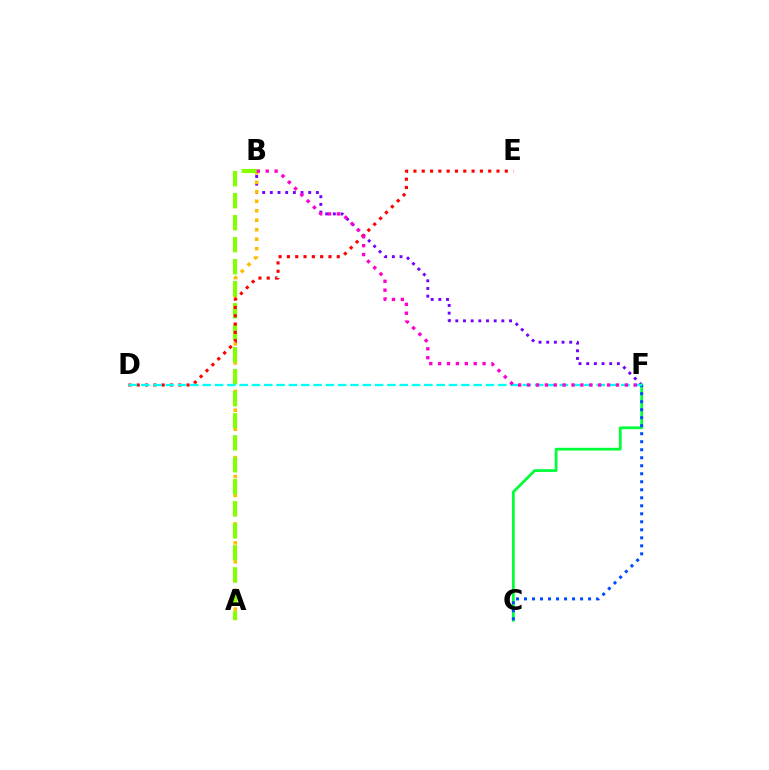{('B', 'F'): [{'color': '#7200ff', 'line_style': 'dotted', 'thickness': 2.08}, {'color': '#ff00cf', 'line_style': 'dotted', 'thickness': 2.42}], ('C', 'F'): [{'color': '#00ff39', 'line_style': 'solid', 'thickness': 1.99}, {'color': '#004bff', 'line_style': 'dotted', 'thickness': 2.18}], ('A', 'B'): [{'color': '#ffbd00', 'line_style': 'dotted', 'thickness': 2.57}, {'color': '#84ff00', 'line_style': 'dashed', 'thickness': 2.99}], ('D', 'E'): [{'color': '#ff0000', 'line_style': 'dotted', 'thickness': 2.26}], ('D', 'F'): [{'color': '#00fff6', 'line_style': 'dashed', 'thickness': 1.67}]}